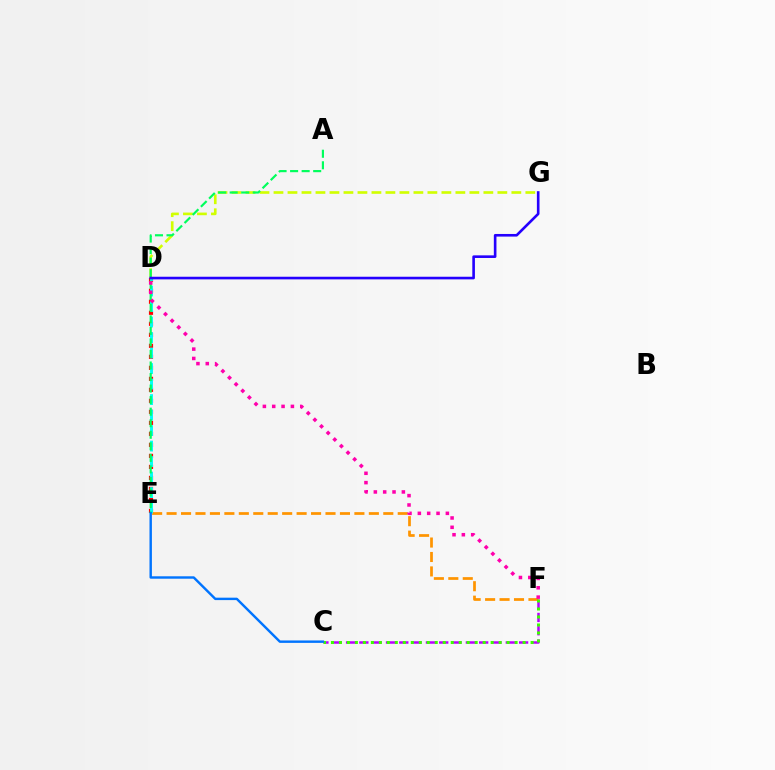{('C', 'F'): [{'color': '#b900ff', 'line_style': 'dashed', 'thickness': 1.81}, {'color': '#3dff00', 'line_style': 'dotted', 'thickness': 2.17}], ('E', 'F'): [{'color': '#ff9400', 'line_style': 'dashed', 'thickness': 1.96}], ('D', 'G'): [{'color': '#d1ff00', 'line_style': 'dashed', 'thickness': 1.9}, {'color': '#2500ff', 'line_style': 'solid', 'thickness': 1.89}], ('D', 'E'): [{'color': '#ff0000', 'line_style': 'dotted', 'thickness': 2.99}, {'color': '#00fff6', 'line_style': 'dashed', 'thickness': 2.11}], ('A', 'E'): [{'color': '#00ff5c', 'line_style': 'dashed', 'thickness': 1.57}], ('D', 'F'): [{'color': '#ff00ac', 'line_style': 'dotted', 'thickness': 2.54}], ('C', 'E'): [{'color': '#0074ff', 'line_style': 'solid', 'thickness': 1.75}]}